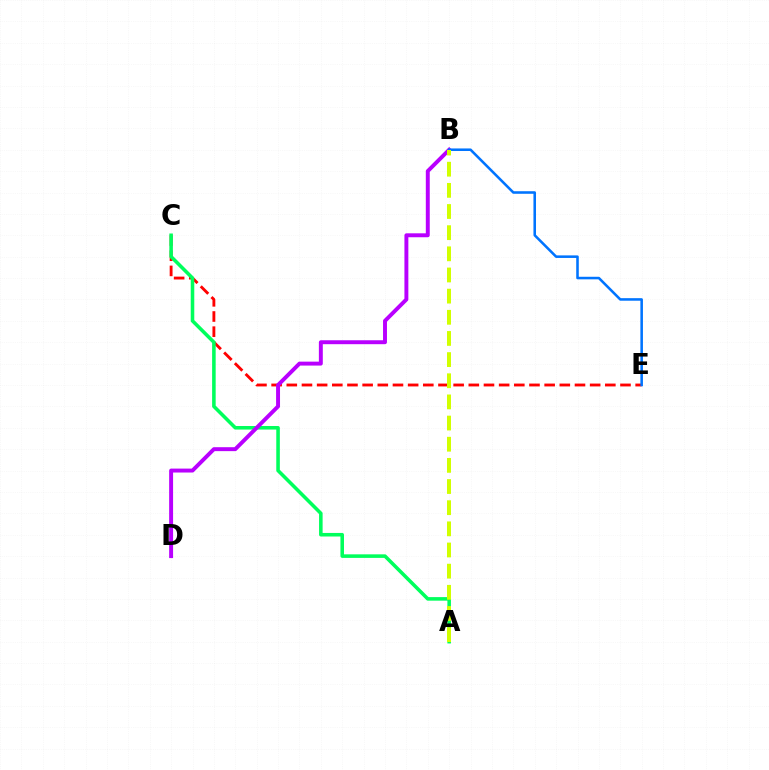{('C', 'E'): [{'color': '#ff0000', 'line_style': 'dashed', 'thickness': 2.06}], ('A', 'C'): [{'color': '#00ff5c', 'line_style': 'solid', 'thickness': 2.56}], ('B', 'D'): [{'color': '#b900ff', 'line_style': 'solid', 'thickness': 2.83}], ('B', 'E'): [{'color': '#0074ff', 'line_style': 'solid', 'thickness': 1.84}], ('A', 'B'): [{'color': '#d1ff00', 'line_style': 'dashed', 'thickness': 2.87}]}